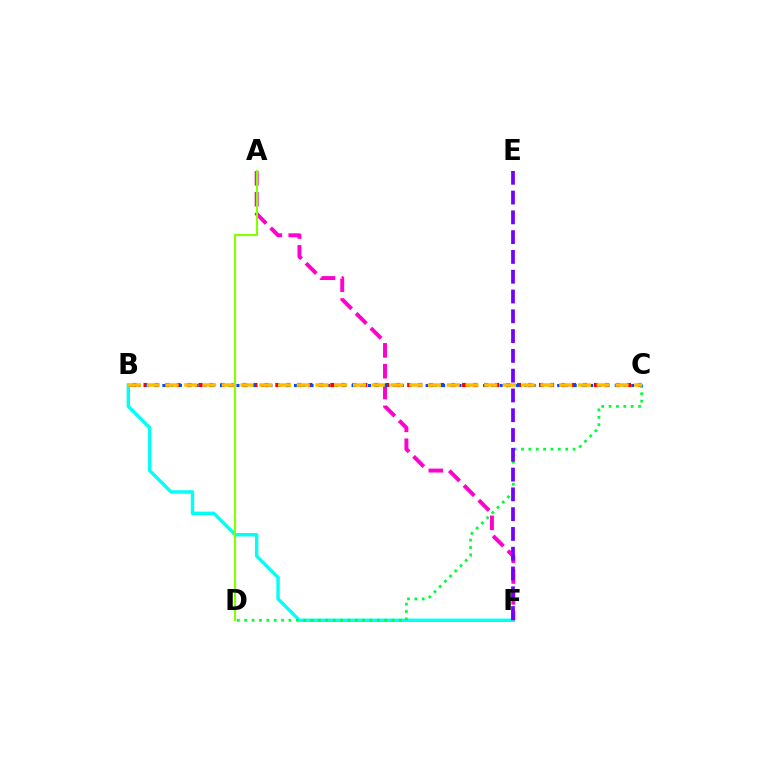{('B', 'F'): [{'color': '#00fff6', 'line_style': 'solid', 'thickness': 2.46}], ('A', 'F'): [{'color': '#ff00cf', 'line_style': 'dashed', 'thickness': 2.83}], ('C', 'D'): [{'color': '#00ff39', 'line_style': 'dotted', 'thickness': 2.0}], ('E', 'F'): [{'color': '#7200ff', 'line_style': 'dashed', 'thickness': 2.69}], ('B', 'C'): [{'color': '#ff0000', 'line_style': 'dotted', 'thickness': 2.98}, {'color': '#004bff', 'line_style': 'dotted', 'thickness': 2.23}, {'color': '#ffbd00', 'line_style': 'dashed', 'thickness': 2.55}], ('A', 'D'): [{'color': '#84ff00', 'line_style': 'solid', 'thickness': 1.55}]}